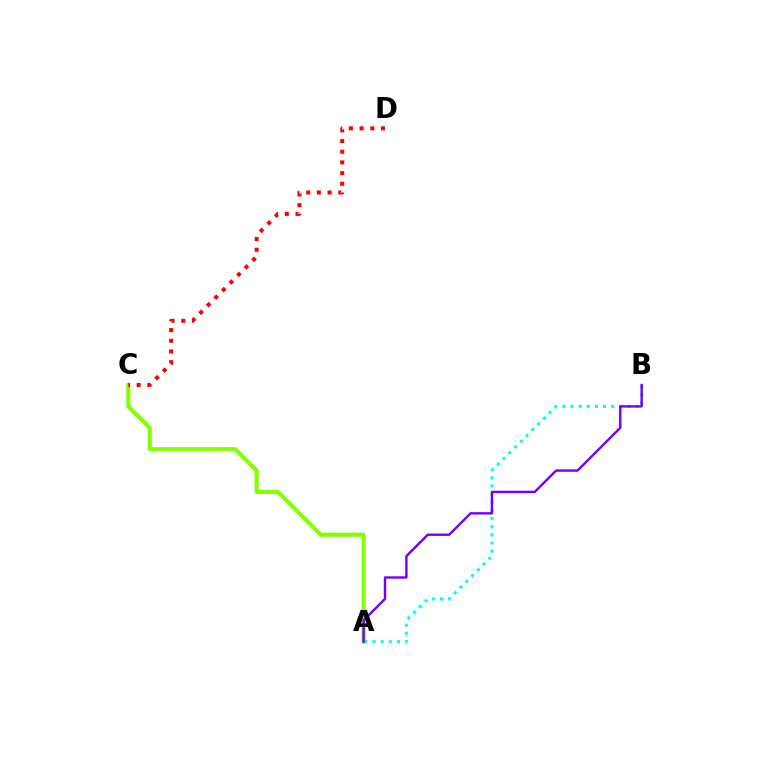{('A', 'C'): [{'color': '#84ff00', 'line_style': 'solid', 'thickness': 2.95}], ('C', 'D'): [{'color': '#ff0000', 'line_style': 'dotted', 'thickness': 2.9}], ('A', 'B'): [{'color': '#00fff6', 'line_style': 'dotted', 'thickness': 2.21}, {'color': '#7200ff', 'line_style': 'solid', 'thickness': 1.73}]}